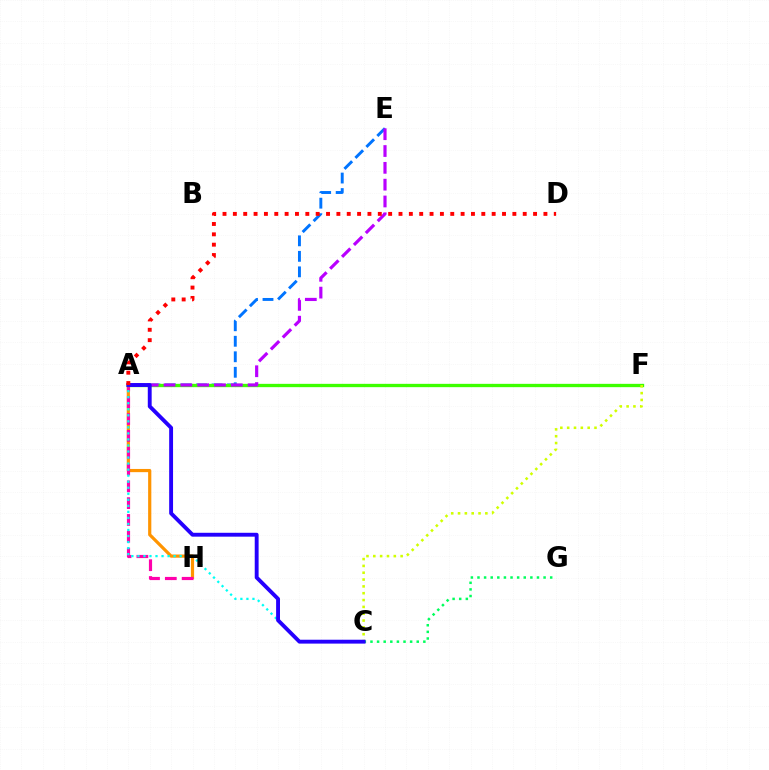{('A', 'H'): [{'color': '#ff9400', 'line_style': 'solid', 'thickness': 2.3}, {'color': '#ff00ac', 'line_style': 'dashed', 'thickness': 2.28}], ('A', 'E'): [{'color': '#0074ff', 'line_style': 'dashed', 'thickness': 2.11}, {'color': '#b900ff', 'line_style': 'dashed', 'thickness': 2.28}], ('A', 'F'): [{'color': '#3dff00', 'line_style': 'solid', 'thickness': 2.39}], ('A', 'C'): [{'color': '#00fff6', 'line_style': 'dotted', 'thickness': 1.64}, {'color': '#2500ff', 'line_style': 'solid', 'thickness': 2.79}], ('C', 'G'): [{'color': '#00ff5c', 'line_style': 'dotted', 'thickness': 1.8}], ('C', 'F'): [{'color': '#d1ff00', 'line_style': 'dotted', 'thickness': 1.86}], ('A', 'D'): [{'color': '#ff0000', 'line_style': 'dotted', 'thickness': 2.81}]}